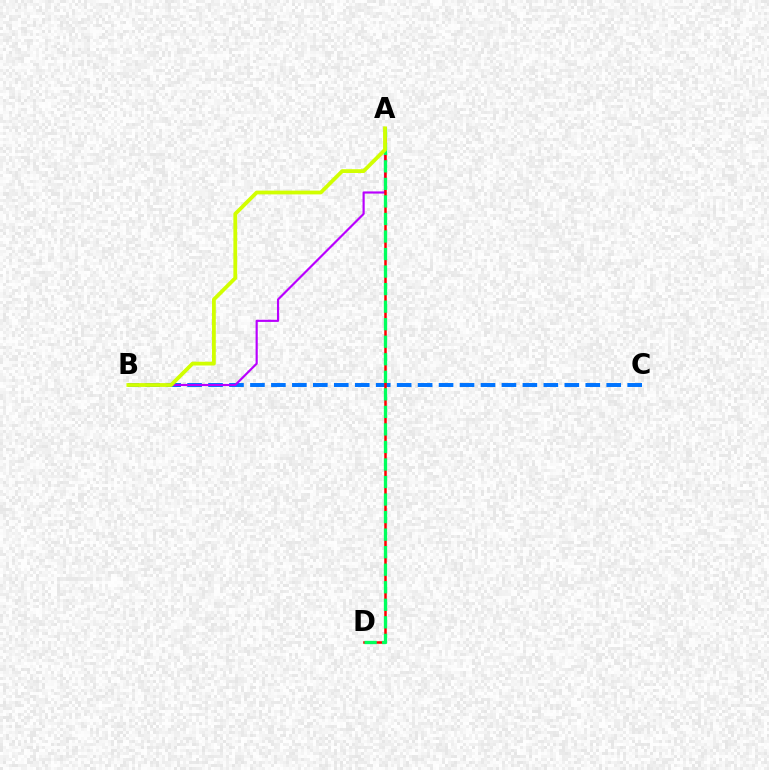{('B', 'C'): [{'color': '#0074ff', 'line_style': 'dashed', 'thickness': 2.85}], ('A', 'B'): [{'color': '#b900ff', 'line_style': 'solid', 'thickness': 1.56}, {'color': '#d1ff00', 'line_style': 'solid', 'thickness': 2.73}], ('A', 'D'): [{'color': '#ff0000', 'line_style': 'solid', 'thickness': 1.81}, {'color': '#00ff5c', 'line_style': 'dashed', 'thickness': 2.38}]}